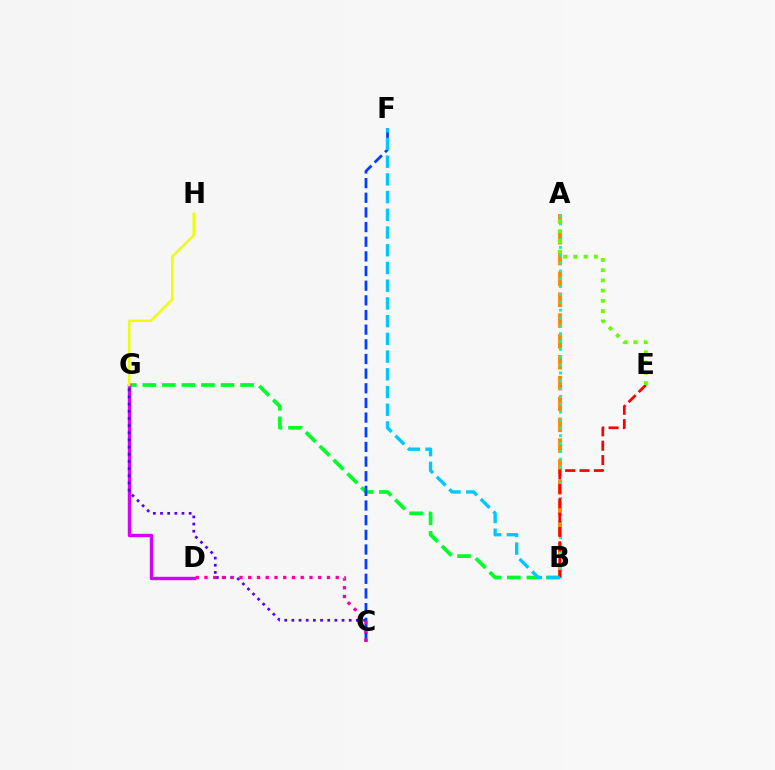{('A', 'B'): [{'color': '#ff8800', 'line_style': 'dashed', 'thickness': 2.83}, {'color': '#00ffaf', 'line_style': 'dotted', 'thickness': 2.13}], ('B', 'G'): [{'color': '#00ff27', 'line_style': 'dashed', 'thickness': 2.65}], ('D', 'G'): [{'color': '#d600ff', 'line_style': 'solid', 'thickness': 2.45}], ('C', 'G'): [{'color': '#4f00ff', 'line_style': 'dotted', 'thickness': 1.95}], ('G', 'H'): [{'color': '#eeff00', 'line_style': 'solid', 'thickness': 1.79}], ('B', 'E'): [{'color': '#ff0000', 'line_style': 'dashed', 'thickness': 1.95}], ('C', 'F'): [{'color': '#003fff', 'line_style': 'dashed', 'thickness': 1.99}], ('B', 'F'): [{'color': '#00c7ff', 'line_style': 'dashed', 'thickness': 2.41}], ('C', 'D'): [{'color': '#ff00a0', 'line_style': 'dotted', 'thickness': 2.38}], ('A', 'E'): [{'color': '#66ff00', 'line_style': 'dotted', 'thickness': 2.78}]}